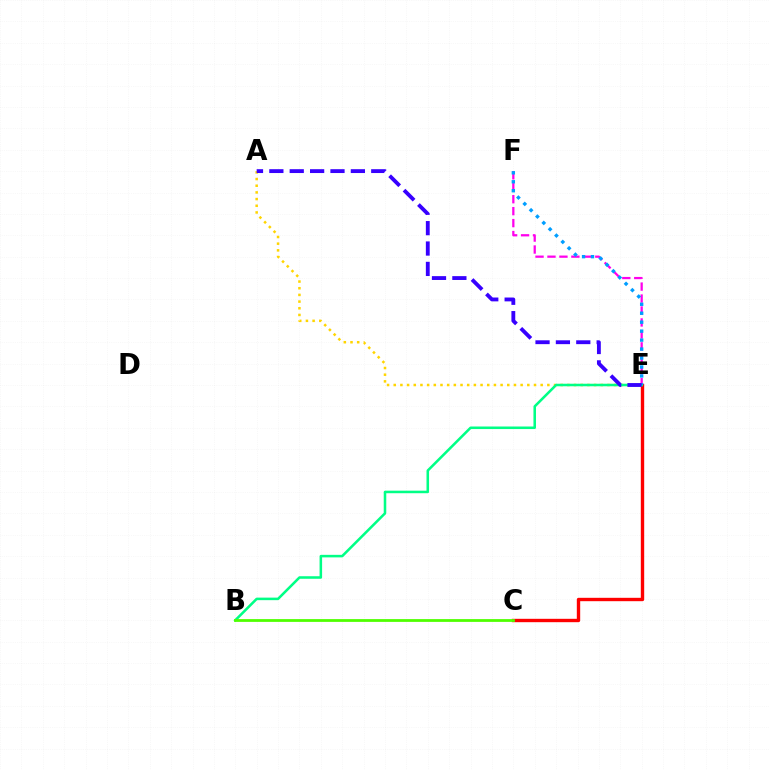{('C', 'E'): [{'color': '#ff0000', 'line_style': 'solid', 'thickness': 2.43}], ('A', 'E'): [{'color': '#ffd500', 'line_style': 'dotted', 'thickness': 1.81}, {'color': '#3700ff', 'line_style': 'dashed', 'thickness': 2.77}], ('E', 'F'): [{'color': '#ff00ed', 'line_style': 'dashed', 'thickness': 1.62}, {'color': '#009eff', 'line_style': 'dotted', 'thickness': 2.43}], ('B', 'E'): [{'color': '#00ff86', 'line_style': 'solid', 'thickness': 1.83}], ('B', 'C'): [{'color': '#4fff00', 'line_style': 'solid', 'thickness': 2.0}]}